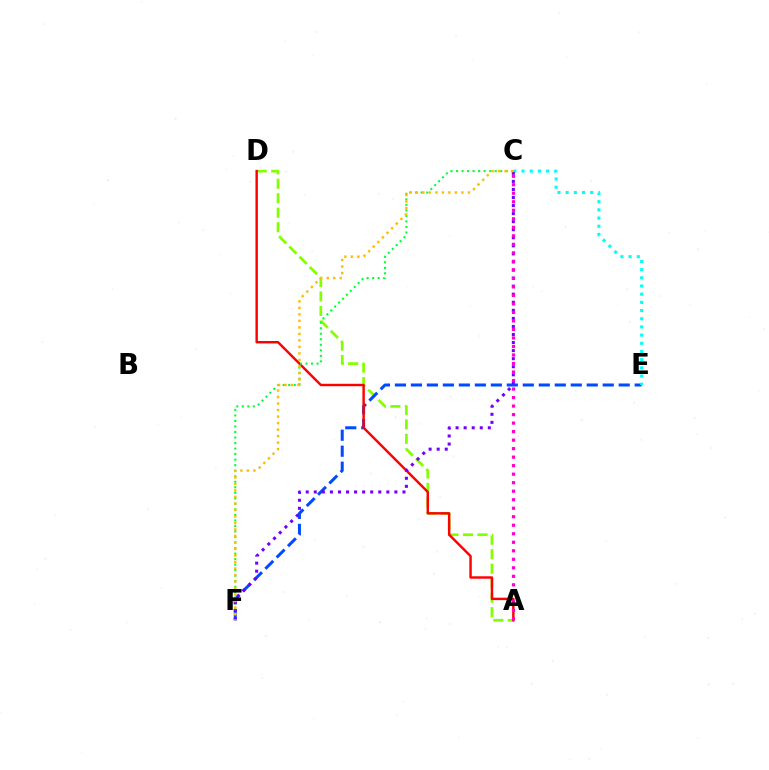{('A', 'D'): [{'color': '#84ff00', 'line_style': 'dashed', 'thickness': 1.97}, {'color': '#ff0000', 'line_style': 'solid', 'thickness': 1.75}], ('E', 'F'): [{'color': '#004bff', 'line_style': 'dashed', 'thickness': 2.17}], ('C', 'F'): [{'color': '#00ff39', 'line_style': 'dotted', 'thickness': 1.5}, {'color': '#7200ff', 'line_style': 'dotted', 'thickness': 2.19}, {'color': '#ffbd00', 'line_style': 'dotted', 'thickness': 1.77}], ('C', 'E'): [{'color': '#00fff6', 'line_style': 'dotted', 'thickness': 2.22}], ('A', 'C'): [{'color': '#ff00cf', 'line_style': 'dotted', 'thickness': 2.31}]}